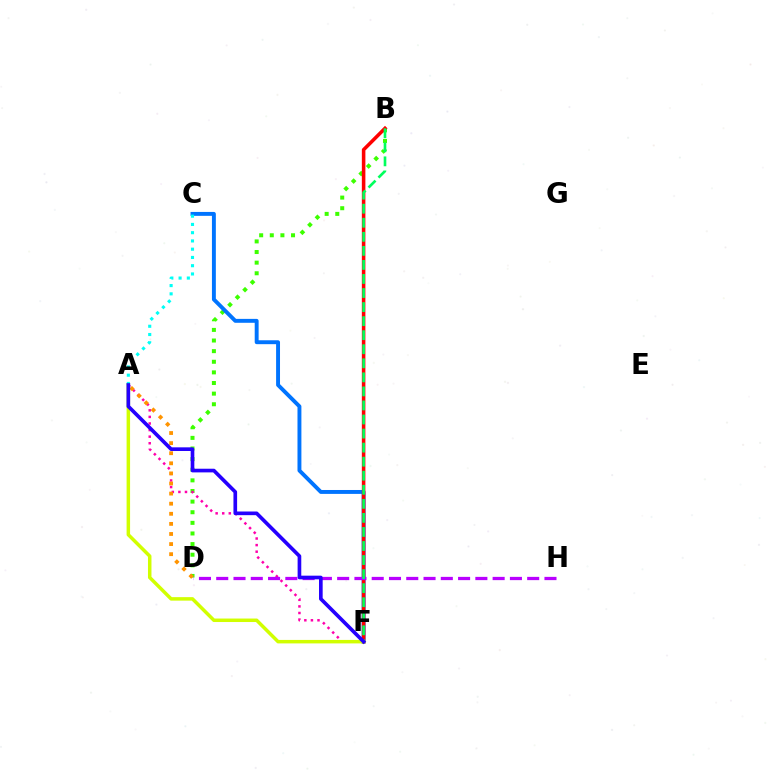{('B', 'D'): [{'color': '#3dff00', 'line_style': 'dotted', 'thickness': 2.89}], ('C', 'F'): [{'color': '#0074ff', 'line_style': 'solid', 'thickness': 2.82}], ('A', 'F'): [{'color': '#ff00ac', 'line_style': 'dotted', 'thickness': 1.79}, {'color': '#d1ff00', 'line_style': 'solid', 'thickness': 2.51}, {'color': '#2500ff', 'line_style': 'solid', 'thickness': 2.64}], ('A', 'D'): [{'color': '#ff9400', 'line_style': 'dotted', 'thickness': 2.74}], ('B', 'F'): [{'color': '#ff0000', 'line_style': 'solid', 'thickness': 2.56}, {'color': '#00ff5c', 'line_style': 'dashed', 'thickness': 1.91}], ('D', 'H'): [{'color': '#b900ff', 'line_style': 'dashed', 'thickness': 2.35}], ('A', 'C'): [{'color': '#00fff6', 'line_style': 'dotted', 'thickness': 2.24}]}